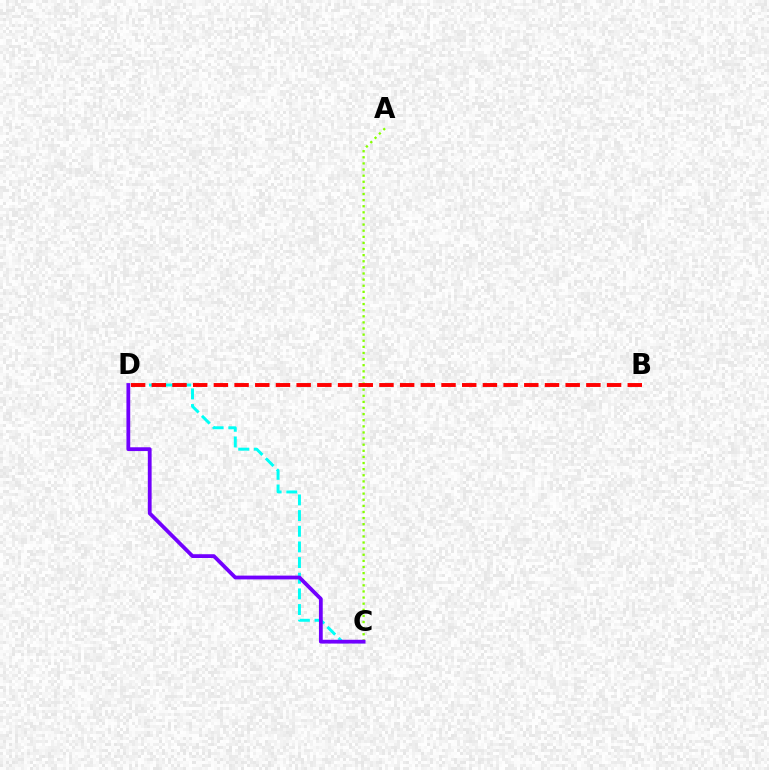{('C', 'D'): [{'color': '#00fff6', 'line_style': 'dashed', 'thickness': 2.13}, {'color': '#7200ff', 'line_style': 'solid', 'thickness': 2.73}], ('A', 'C'): [{'color': '#84ff00', 'line_style': 'dotted', 'thickness': 1.66}], ('B', 'D'): [{'color': '#ff0000', 'line_style': 'dashed', 'thickness': 2.81}]}